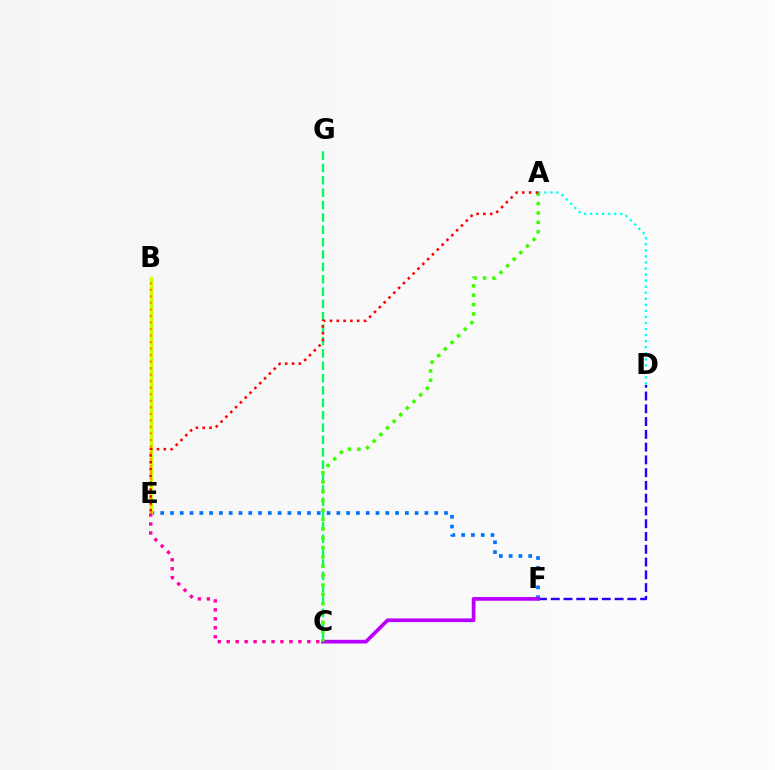{('E', 'F'): [{'color': '#0074ff', 'line_style': 'dotted', 'thickness': 2.66}], ('B', 'E'): [{'color': '#d1ff00', 'line_style': 'solid', 'thickness': 2.48}, {'color': '#ff9400', 'line_style': 'dotted', 'thickness': 1.77}], ('D', 'F'): [{'color': '#2500ff', 'line_style': 'dashed', 'thickness': 1.74}], ('C', 'E'): [{'color': '#ff00ac', 'line_style': 'dotted', 'thickness': 2.43}], ('C', 'G'): [{'color': '#00ff5c', 'line_style': 'dashed', 'thickness': 1.68}], ('C', 'F'): [{'color': '#b900ff', 'line_style': 'solid', 'thickness': 2.67}], ('A', 'D'): [{'color': '#00fff6', 'line_style': 'dotted', 'thickness': 1.64}], ('A', 'C'): [{'color': '#3dff00', 'line_style': 'dotted', 'thickness': 2.54}], ('A', 'E'): [{'color': '#ff0000', 'line_style': 'dotted', 'thickness': 1.85}]}